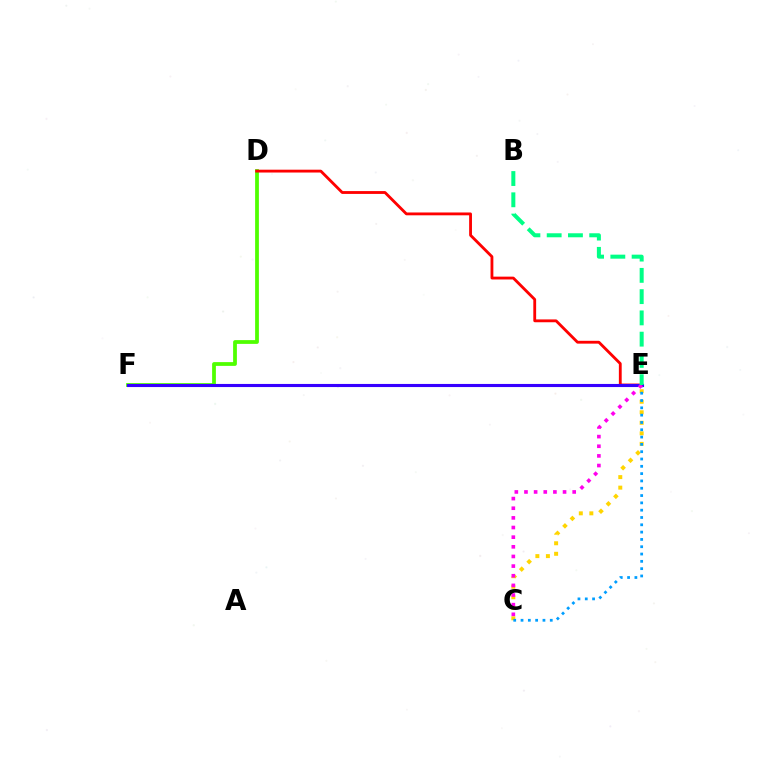{('C', 'E'): [{'color': '#ffd500', 'line_style': 'dotted', 'thickness': 2.86}, {'color': '#009eff', 'line_style': 'dotted', 'thickness': 1.99}, {'color': '#ff00ed', 'line_style': 'dotted', 'thickness': 2.62}], ('D', 'F'): [{'color': '#4fff00', 'line_style': 'solid', 'thickness': 2.71}], ('D', 'E'): [{'color': '#ff0000', 'line_style': 'solid', 'thickness': 2.04}], ('E', 'F'): [{'color': '#3700ff', 'line_style': 'solid', 'thickness': 2.24}], ('B', 'E'): [{'color': '#00ff86', 'line_style': 'dashed', 'thickness': 2.89}]}